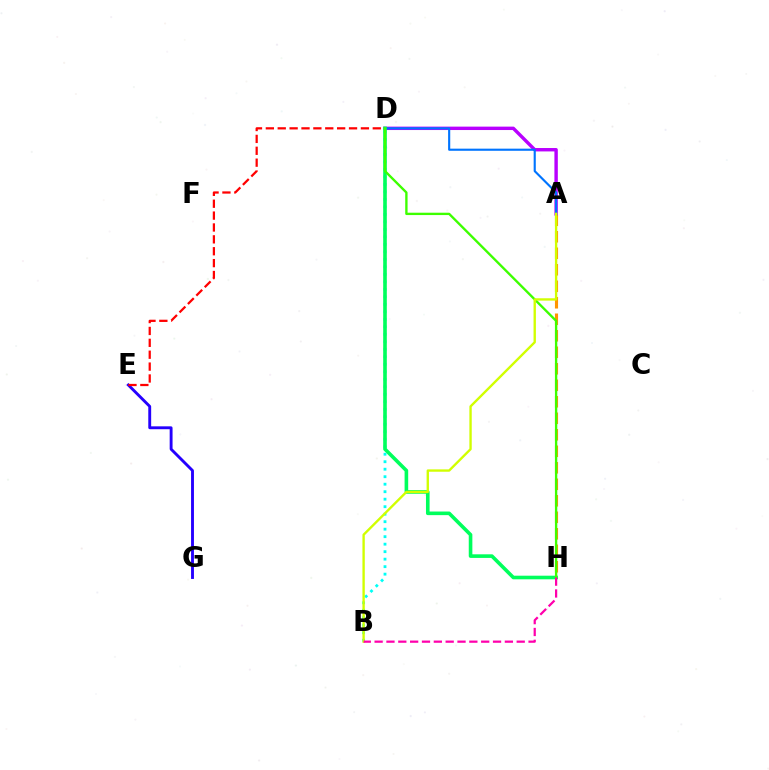{('B', 'D'): [{'color': '#00fff6', 'line_style': 'dotted', 'thickness': 2.04}], ('A', 'H'): [{'color': '#ff9400', 'line_style': 'dashed', 'thickness': 2.24}], ('A', 'D'): [{'color': '#b900ff', 'line_style': 'solid', 'thickness': 2.45}, {'color': '#0074ff', 'line_style': 'solid', 'thickness': 1.54}], ('E', 'G'): [{'color': '#2500ff', 'line_style': 'solid', 'thickness': 2.07}], ('D', 'E'): [{'color': '#ff0000', 'line_style': 'dashed', 'thickness': 1.61}], ('D', 'H'): [{'color': '#00ff5c', 'line_style': 'solid', 'thickness': 2.6}, {'color': '#3dff00', 'line_style': 'solid', 'thickness': 1.69}], ('A', 'B'): [{'color': '#d1ff00', 'line_style': 'solid', 'thickness': 1.7}], ('B', 'H'): [{'color': '#ff00ac', 'line_style': 'dashed', 'thickness': 1.61}]}